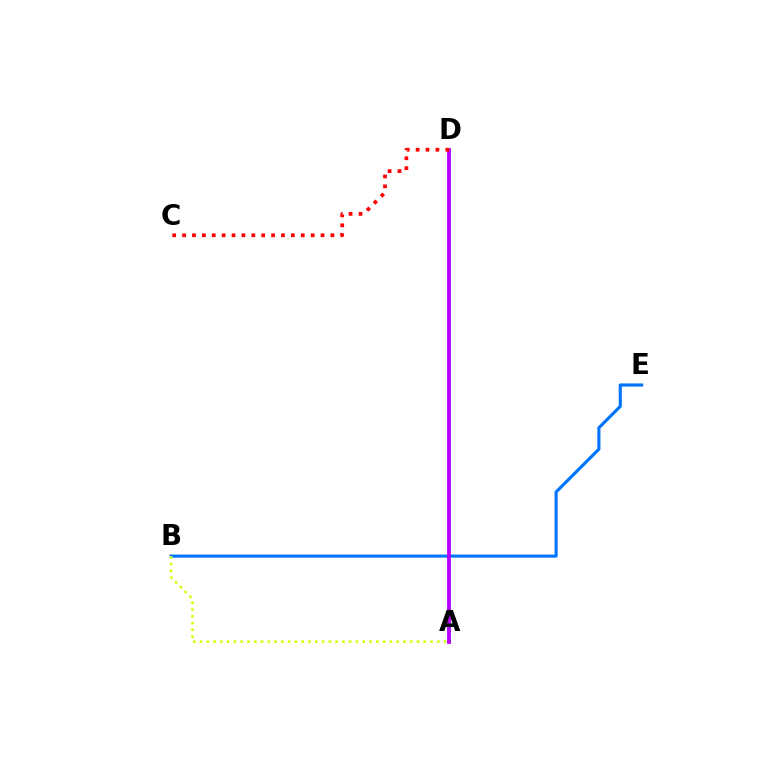{('A', 'D'): [{'color': '#00ff5c', 'line_style': 'dotted', 'thickness': 2.04}, {'color': '#b900ff', 'line_style': 'solid', 'thickness': 2.75}], ('B', 'E'): [{'color': '#0074ff', 'line_style': 'solid', 'thickness': 2.25}], ('A', 'B'): [{'color': '#d1ff00', 'line_style': 'dotted', 'thickness': 1.84}], ('C', 'D'): [{'color': '#ff0000', 'line_style': 'dotted', 'thickness': 2.69}]}